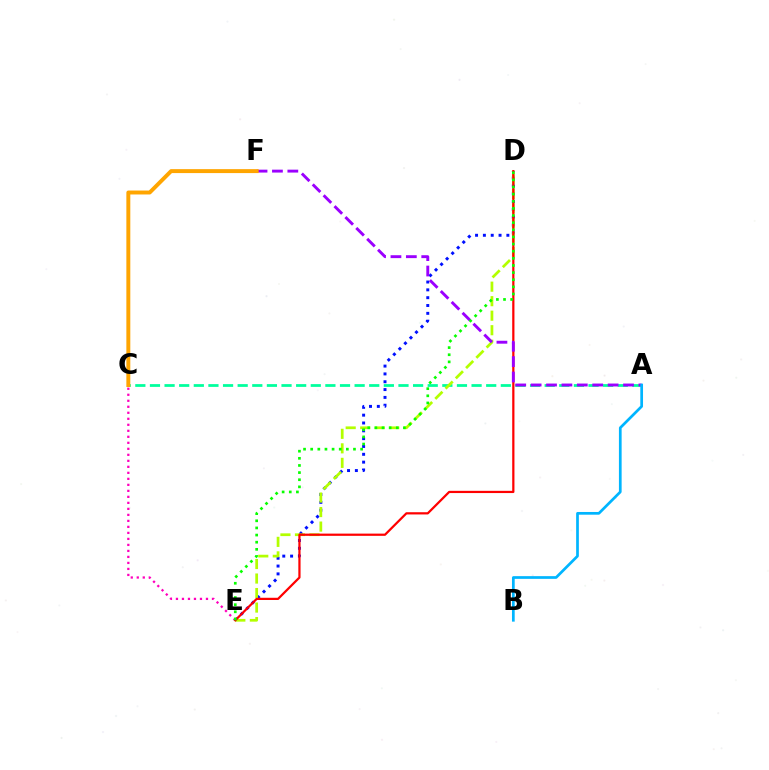{('A', 'C'): [{'color': '#00ff9d', 'line_style': 'dashed', 'thickness': 1.99}], ('D', 'E'): [{'color': '#0010ff', 'line_style': 'dotted', 'thickness': 2.13}, {'color': '#b3ff00', 'line_style': 'dashed', 'thickness': 1.97}, {'color': '#ff0000', 'line_style': 'solid', 'thickness': 1.6}, {'color': '#08ff00', 'line_style': 'dotted', 'thickness': 1.94}], ('C', 'E'): [{'color': '#ff00bd', 'line_style': 'dotted', 'thickness': 1.63}], ('A', 'F'): [{'color': '#9b00ff', 'line_style': 'dashed', 'thickness': 2.09}], ('A', 'B'): [{'color': '#00b5ff', 'line_style': 'solid', 'thickness': 1.95}], ('C', 'F'): [{'color': '#ffa500', 'line_style': 'solid', 'thickness': 2.84}]}